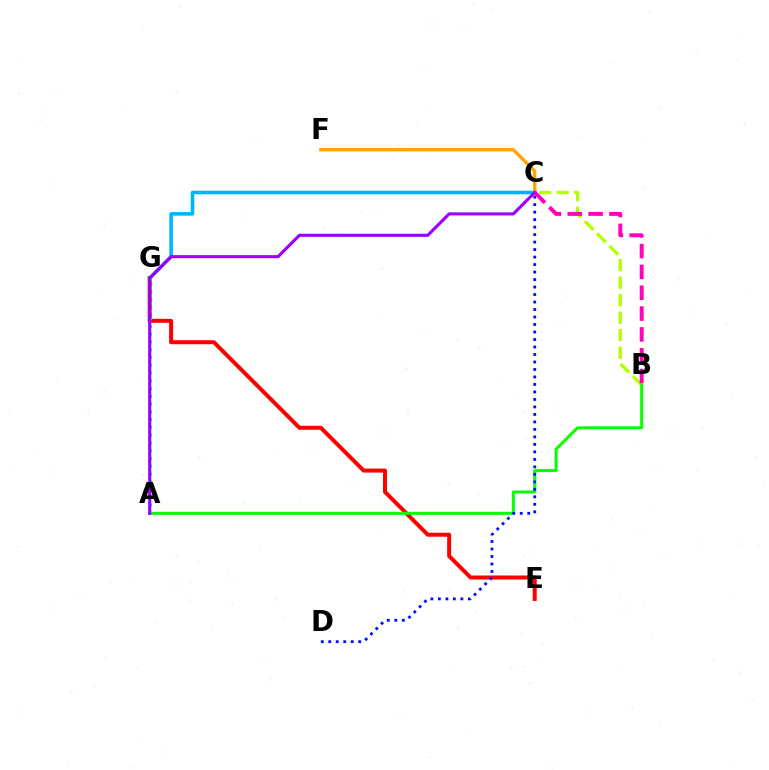{('B', 'C'): [{'color': '#b3ff00', 'line_style': 'dashed', 'thickness': 2.38}, {'color': '#ff00bd', 'line_style': 'dashed', 'thickness': 2.83}], ('E', 'G'): [{'color': '#ff0000', 'line_style': 'solid', 'thickness': 2.88}], ('A', 'B'): [{'color': '#08ff00', 'line_style': 'solid', 'thickness': 2.15}], ('C', 'D'): [{'color': '#0010ff', 'line_style': 'dotted', 'thickness': 2.04}], ('C', 'G'): [{'color': '#00b5ff', 'line_style': 'solid', 'thickness': 2.58}], ('A', 'G'): [{'color': '#00ff9d', 'line_style': 'dotted', 'thickness': 2.11}], ('C', 'F'): [{'color': '#ffa500', 'line_style': 'solid', 'thickness': 2.44}], ('A', 'C'): [{'color': '#9b00ff', 'line_style': 'solid', 'thickness': 2.23}]}